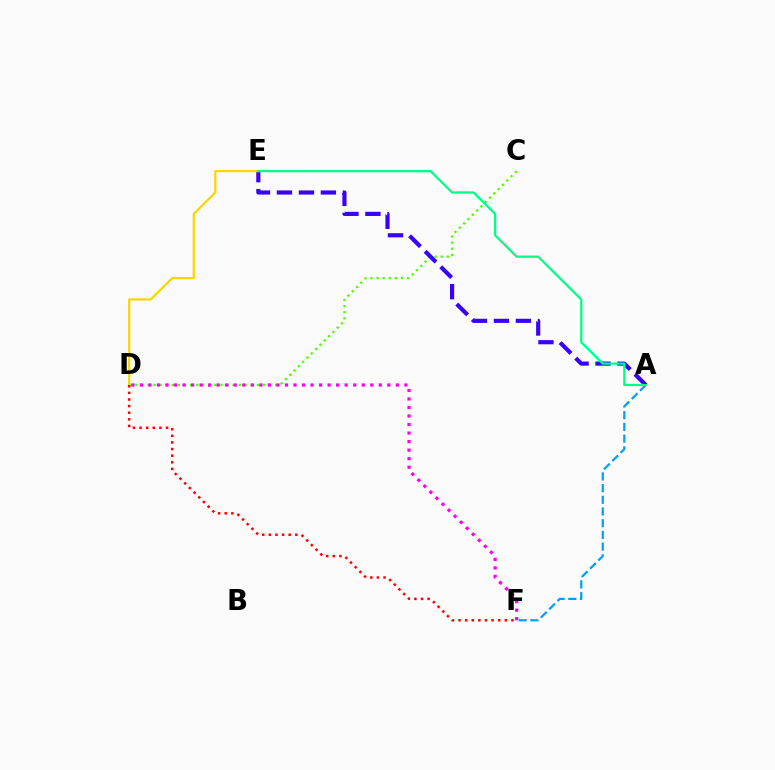{('A', 'F'): [{'color': '#009eff', 'line_style': 'dashed', 'thickness': 1.59}], ('C', 'D'): [{'color': '#4fff00', 'line_style': 'dotted', 'thickness': 1.65}], ('A', 'E'): [{'color': '#3700ff', 'line_style': 'dashed', 'thickness': 2.98}, {'color': '#00ff86', 'line_style': 'solid', 'thickness': 1.62}], ('D', 'E'): [{'color': '#ffd500', 'line_style': 'solid', 'thickness': 1.6}], ('D', 'F'): [{'color': '#ff0000', 'line_style': 'dotted', 'thickness': 1.8}, {'color': '#ff00ed', 'line_style': 'dotted', 'thickness': 2.32}]}